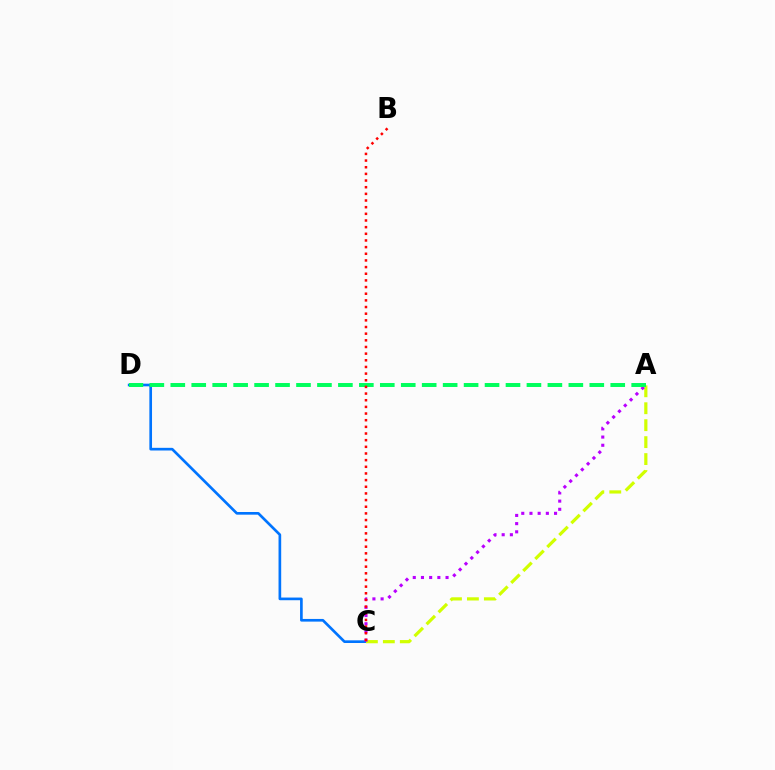{('C', 'D'): [{'color': '#0074ff', 'line_style': 'solid', 'thickness': 1.92}], ('A', 'C'): [{'color': '#d1ff00', 'line_style': 'dashed', 'thickness': 2.3}, {'color': '#b900ff', 'line_style': 'dotted', 'thickness': 2.23}], ('A', 'D'): [{'color': '#00ff5c', 'line_style': 'dashed', 'thickness': 2.85}], ('B', 'C'): [{'color': '#ff0000', 'line_style': 'dotted', 'thickness': 1.81}]}